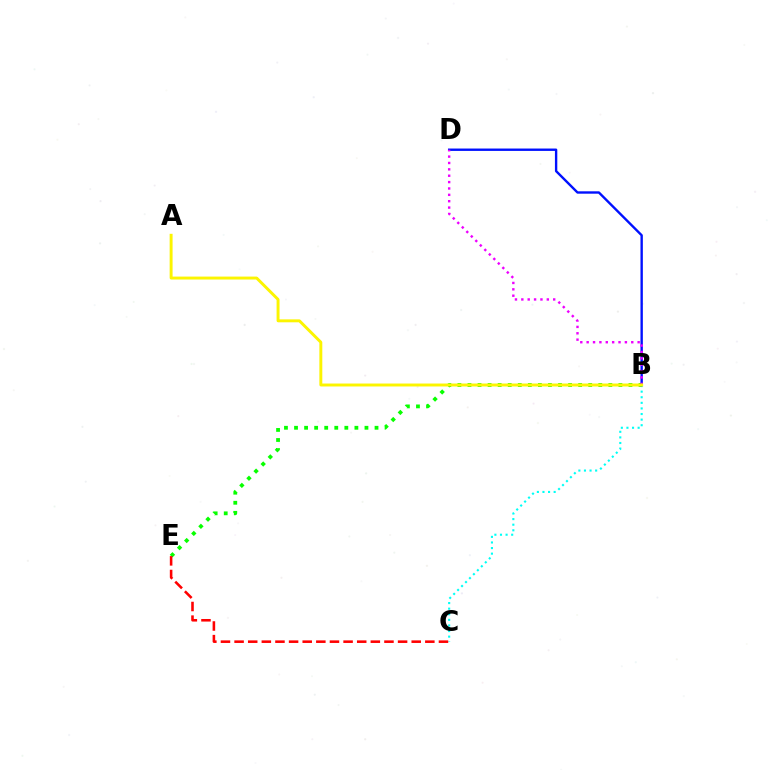{('B', 'C'): [{'color': '#00fff6', 'line_style': 'dotted', 'thickness': 1.52}], ('B', 'E'): [{'color': '#08ff00', 'line_style': 'dotted', 'thickness': 2.73}], ('B', 'D'): [{'color': '#0010ff', 'line_style': 'solid', 'thickness': 1.71}, {'color': '#ee00ff', 'line_style': 'dotted', 'thickness': 1.73}], ('A', 'B'): [{'color': '#fcf500', 'line_style': 'solid', 'thickness': 2.11}], ('C', 'E'): [{'color': '#ff0000', 'line_style': 'dashed', 'thickness': 1.85}]}